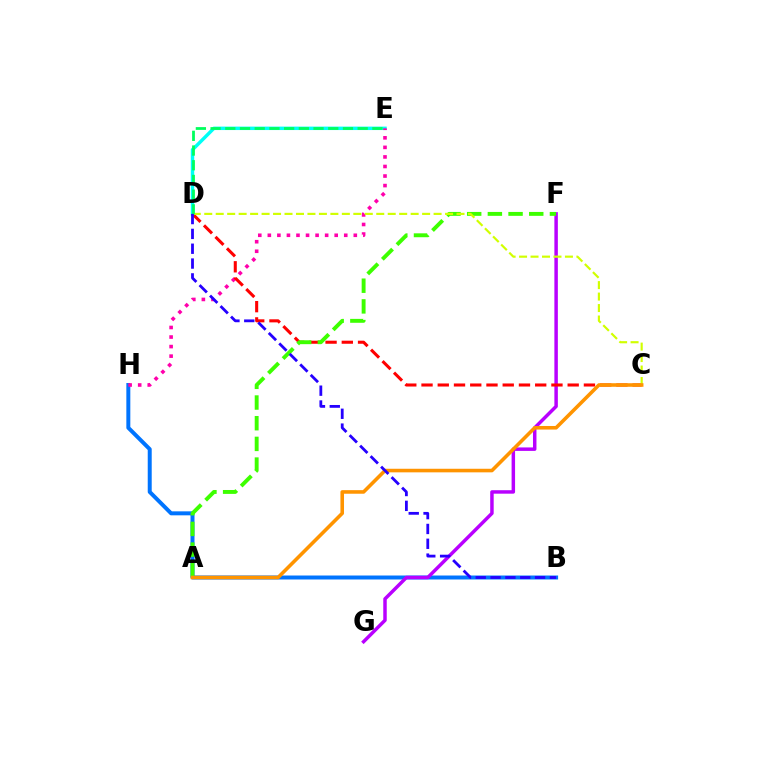{('D', 'E'): [{'color': '#00fff6', 'line_style': 'solid', 'thickness': 2.48}, {'color': '#00ff5c', 'line_style': 'dashed', 'thickness': 2.0}], ('B', 'H'): [{'color': '#0074ff', 'line_style': 'solid', 'thickness': 2.86}], ('E', 'H'): [{'color': '#ff00ac', 'line_style': 'dotted', 'thickness': 2.6}], ('F', 'G'): [{'color': '#b900ff', 'line_style': 'solid', 'thickness': 2.5}], ('C', 'D'): [{'color': '#ff0000', 'line_style': 'dashed', 'thickness': 2.21}, {'color': '#d1ff00', 'line_style': 'dashed', 'thickness': 1.56}], ('A', 'F'): [{'color': '#3dff00', 'line_style': 'dashed', 'thickness': 2.81}], ('A', 'C'): [{'color': '#ff9400', 'line_style': 'solid', 'thickness': 2.58}], ('B', 'D'): [{'color': '#2500ff', 'line_style': 'dashed', 'thickness': 2.01}]}